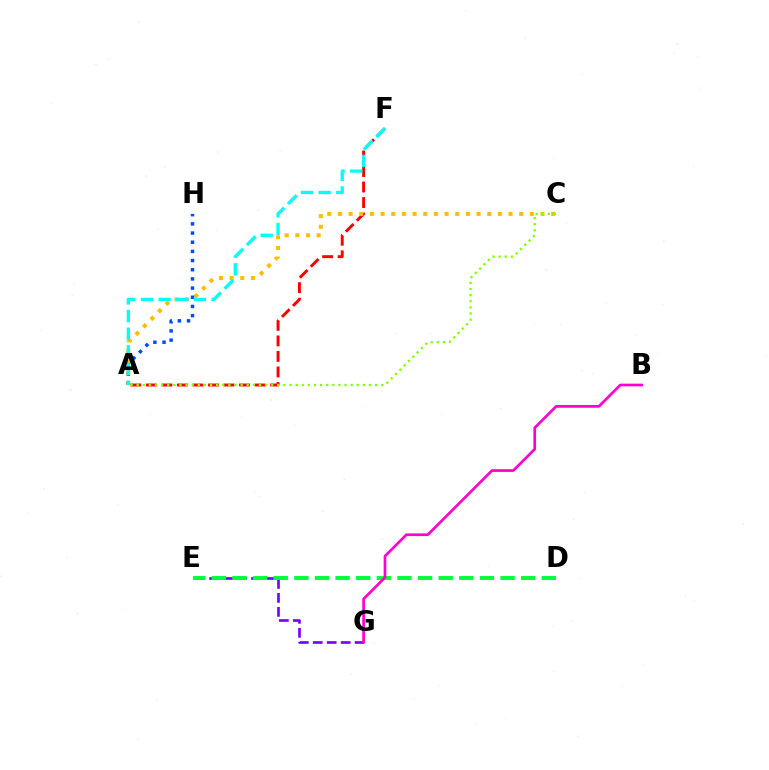{('A', 'F'): [{'color': '#ff0000', 'line_style': 'dashed', 'thickness': 2.11}, {'color': '#00fff6', 'line_style': 'dashed', 'thickness': 2.4}], ('E', 'G'): [{'color': '#7200ff', 'line_style': 'dashed', 'thickness': 1.9}], ('A', 'C'): [{'color': '#ffbd00', 'line_style': 'dotted', 'thickness': 2.9}, {'color': '#84ff00', 'line_style': 'dotted', 'thickness': 1.66}], ('A', 'H'): [{'color': '#004bff', 'line_style': 'dotted', 'thickness': 2.49}], ('D', 'E'): [{'color': '#00ff39', 'line_style': 'dashed', 'thickness': 2.8}], ('B', 'G'): [{'color': '#ff00cf', 'line_style': 'solid', 'thickness': 1.94}]}